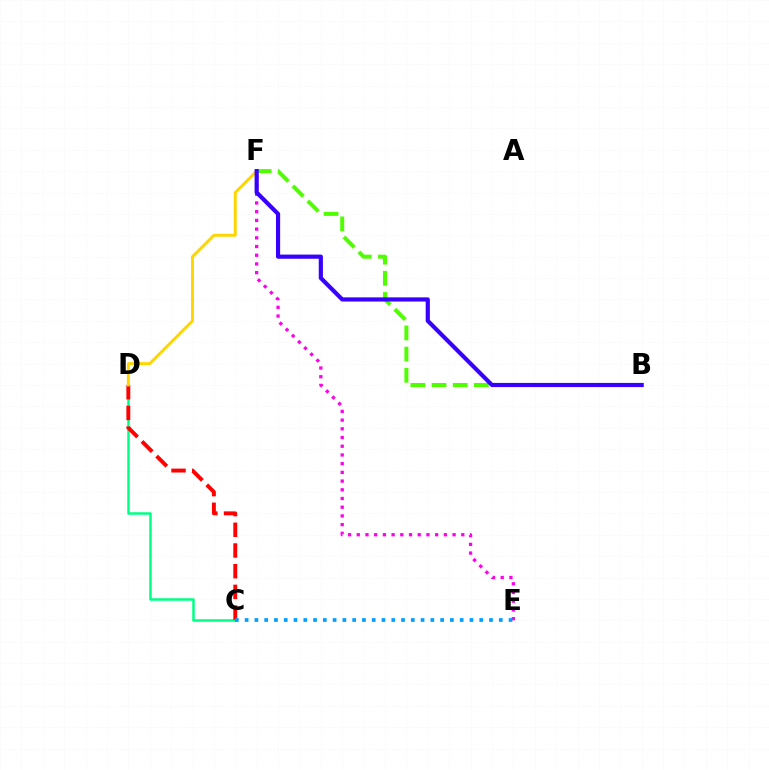{('C', 'D'): [{'color': '#00ff86', 'line_style': 'solid', 'thickness': 1.81}, {'color': '#ff0000', 'line_style': 'dashed', 'thickness': 2.81}], ('B', 'F'): [{'color': '#4fff00', 'line_style': 'dashed', 'thickness': 2.88}, {'color': '#3700ff', 'line_style': 'solid', 'thickness': 3.0}], ('D', 'F'): [{'color': '#ffd500', 'line_style': 'solid', 'thickness': 2.1}], ('E', 'F'): [{'color': '#ff00ed', 'line_style': 'dotted', 'thickness': 2.37}], ('C', 'E'): [{'color': '#009eff', 'line_style': 'dotted', 'thickness': 2.66}]}